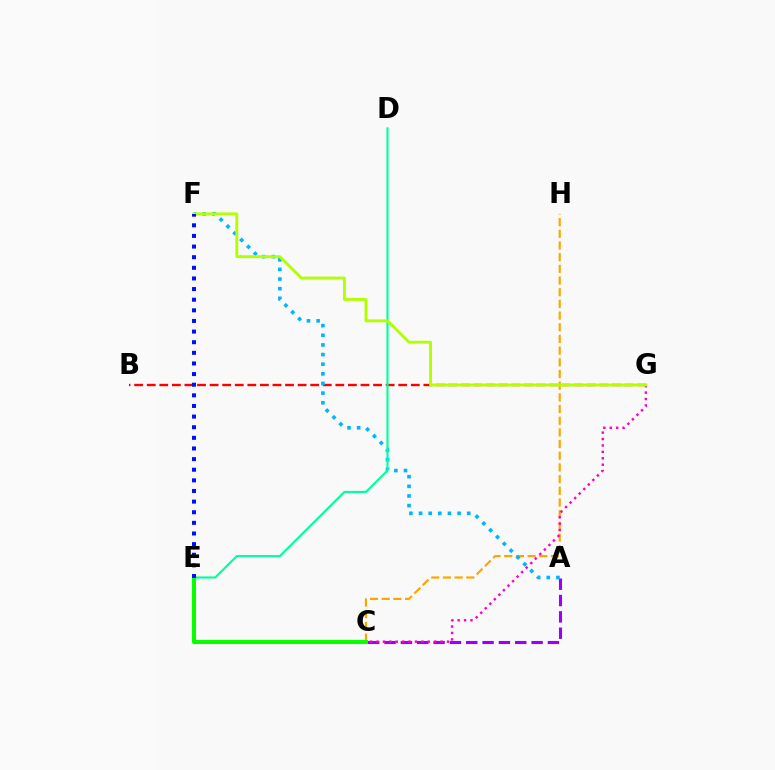{('B', 'G'): [{'color': '#ff0000', 'line_style': 'dashed', 'thickness': 1.71}], ('C', 'H'): [{'color': '#ffa500', 'line_style': 'dashed', 'thickness': 1.59}], ('A', 'C'): [{'color': '#9b00ff', 'line_style': 'dashed', 'thickness': 2.22}], ('A', 'F'): [{'color': '#00b5ff', 'line_style': 'dotted', 'thickness': 2.62}], ('D', 'E'): [{'color': '#00ff9d', 'line_style': 'solid', 'thickness': 1.53}], ('C', 'G'): [{'color': '#ff00bd', 'line_style': 'dotted', 'thickness': 1.74}], ('F', 'G'): [{'color': '#b3ff00', 'line_style': 'solid', 'thickness': 2.07}], ('C', 'E'): [{'color': '#08ff00', 'line_style': 'solid', 'thickness': 2.91}], ('E', 'F'): [{'color': '#0010ff', 'line_style': 'dotted', 'thickness': 2.89}]}